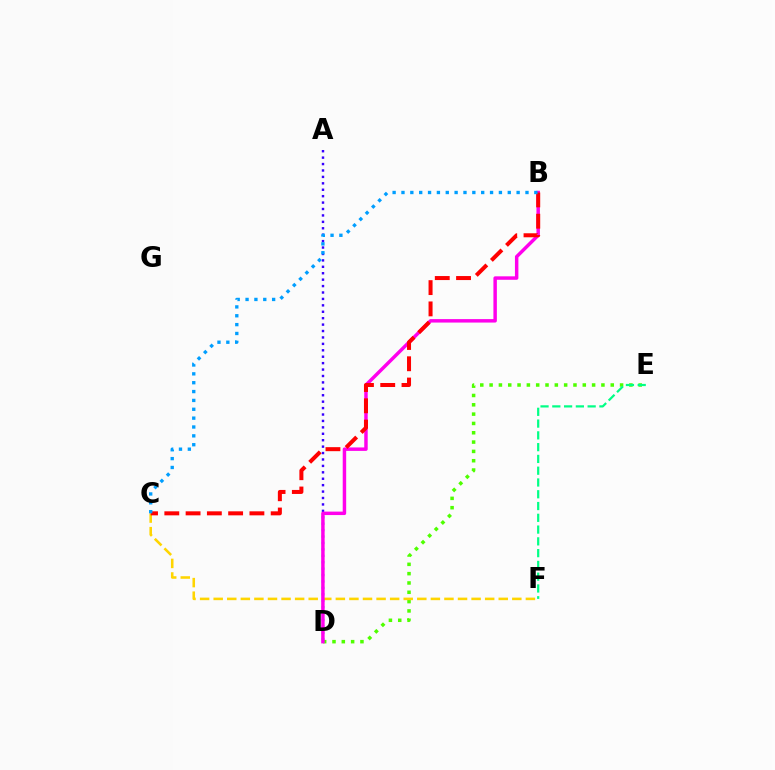{('D', 'E'): [{'color': '#4fff00', 'line_style': 'dotted', 'thickness': 2.53}], ('C', 'F'): [{'color': '#ffd500', 'line_style': 'dashed', 'thickness': 1.84}], ('A', 'D'): [{'color': '#3700ff', 'line_style': 'dotted', 'thickness': 1.74}], ('B', 'D'): [{'color': '#ff00ed', 'line_style': 'solid', 'thickness': 2.49}], ('B', 'C'): [{'color': '#ff0000', 'line_style': 'dashed', 'thickness': 2.89}, {'color': '#009eff', 'line_style': 'dotted', 'thickness': 2.41}], ('E', 'F'): [{'color': '#00ff86', 'line_style': 'dashed', 'thickness': 1.6}]}